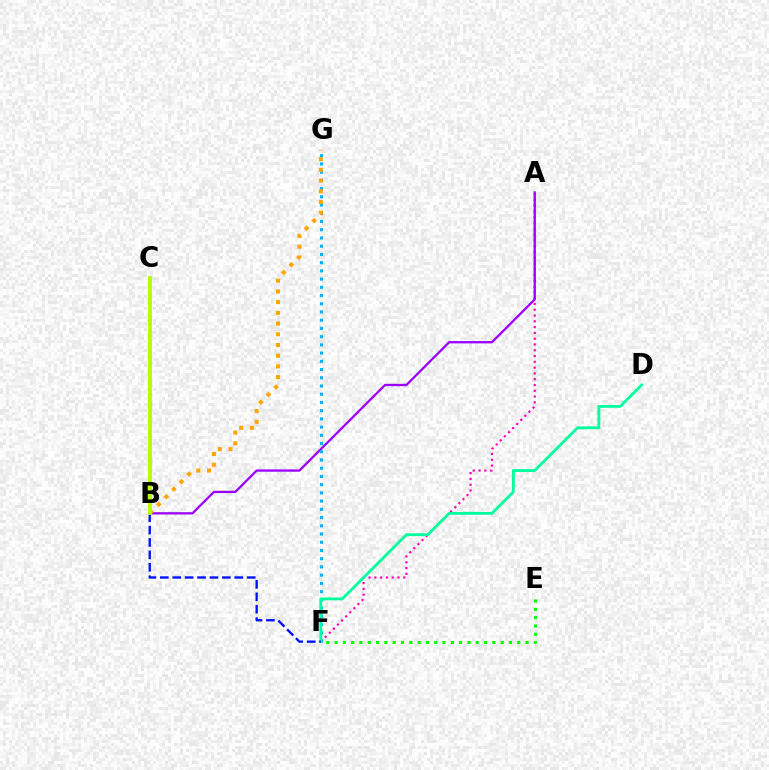{('A', 'F'): [{'color': '#ff00bd', 'line_style': 'dotted', 'thickness': 1.57}], ('B', 'C'): [{'color': '#ff0000', 'line_style': 'dashed', 'thickness': 1.69}, {'color': '#b3ff00', 'line_style': 'solid', 'thickness': 2.76}], ('A', 'B'): [{'color': '#9b00ff', 'line_style': 'solid', 'thickness': 1.65}], ('F', 'G'): [{'color': '#00b5ff', 'line_style': 'dotted', 'thickness': 2.23}], ('B', 'G'): [{'color': '#ffa500', 'line_style': 'dotted', 'thickness': 2.91}], ('D', 'F'): [{'color': '#00ff9d', 'line_style': 'solid', 'thickness': 2.01}], ('B', 'F'): [{'color': '#0010ff', 'line_style': 'dashed', 'thickness': 1.69}], ('E', 'F'): [{'color': '#08ff00', 'line_style': 'dotted', 'thickness': 2.26}]}